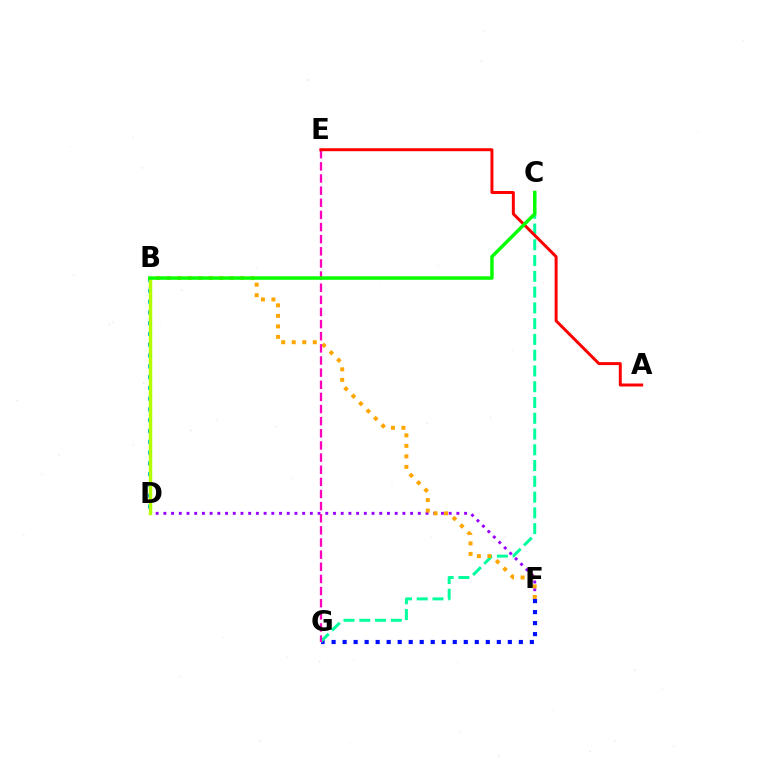{('F', 'G'): [{'color': '#0010ff', 'line_style': 'dotted', 'thickness': 2.99}], ('D', 'F'): [{'color': '#9b00ff', 'line_style': 'dotted', 'thickness': 2.09}], ('B', 'D'): [{'color': '#00b5ff', 'line_style': 'dotted', 'thickness': 2.93}, {'color': '#b3ff00', 'line_style': 'solid', 'thickness': 2.49}], ('C', 'G'): [{'color': '#00ff9d', 'line_style': 'dashed', 'thickness': 2.14}], ('B', 'F'): [{'color': '#ffa500', 'line_style': 'dotted', 'thickness': 2.86}], ('E', 'G'): [{'color': '#ff00bd', 'line_style': 'dashed', 'thickness': 1.65}], ('A', 'E'): [{'color': '#ff0000', 'line_style': 'solid', 'thickness': 2.14}], ('B', 'C'): [{'color': '#08ff00', 'line_style': 'solid', 'thickness': 2.5}]}